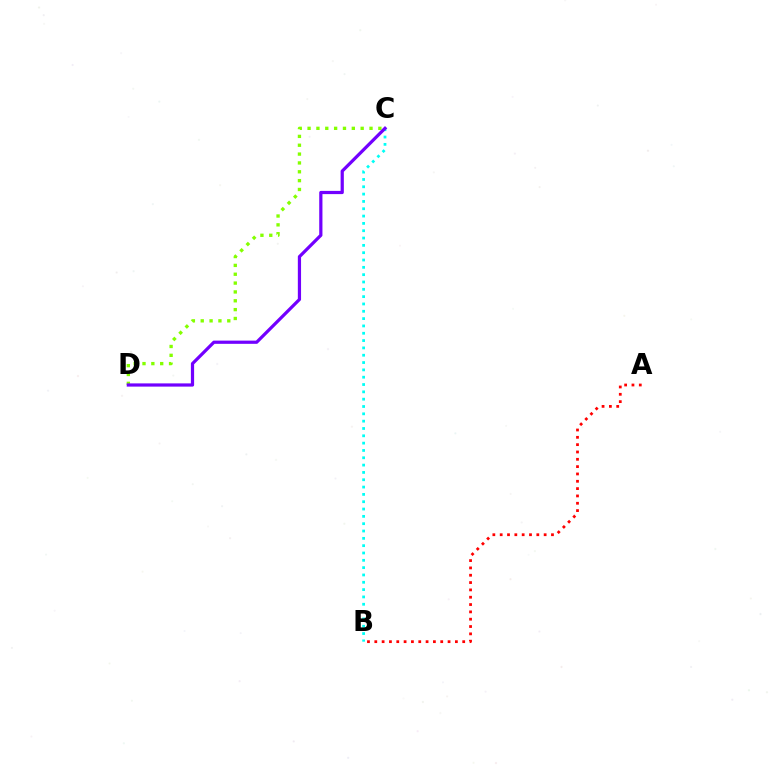{('C', 'D'): [{'color': '#84ff00', 'line_style': 'dotted', 'thickness': 2.4}, {'color': '#7200ff', 'line_style': 'solid', 'thickness': 2.32}], ('B', 'C'): [{'color': '#00fff6', 'line_style': 'dotted', 'thickness': 1.99}], ('A', 'B'): [{'color': '#ff0000', 'line_style': 'dotted', 'thickness': 1.99}]}